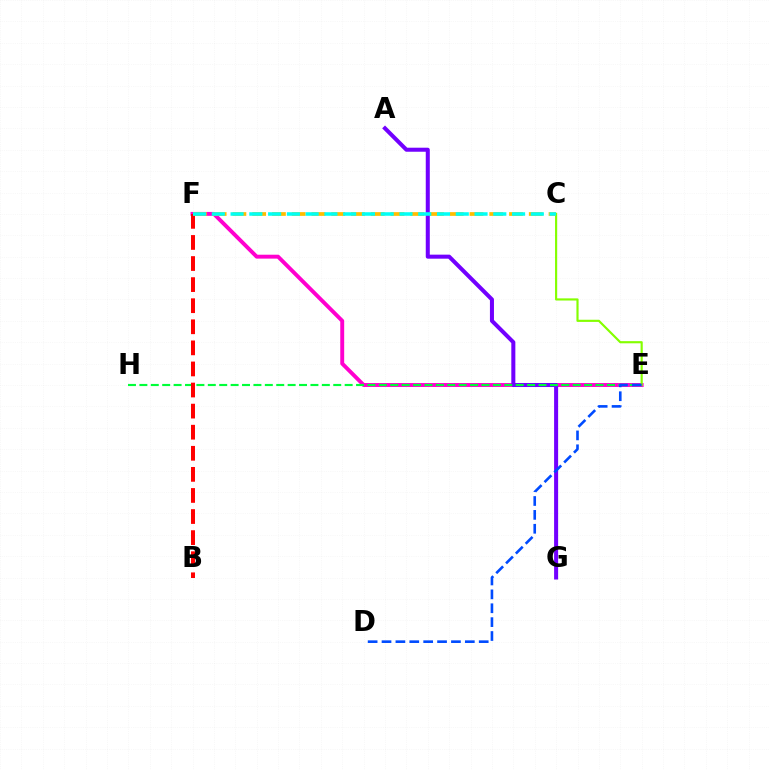{('E', 'F'): [{'color': '#ff00cf', 'line_style': 'solid', 'thickness': 2.82}], ('A', 'G'): [{'color': '#7200ff', 'line_style': 'solid', 'thickness': 2.9}], ('E', 'H'): [{'color': '#00ff39', 'line_style': 'dashed', 'thickness': 1.55}], ('C', 'E'): [{'color': '#84ff00', 'line_style': 'solid', 'thickness': 1.55}], ('B', 'F'): [{'color': '#ff0000', 'line_style': 'dashed', 'thickness': 2.86}], ('D', 'E'): [{'color': '#004bff', 'line_style': 'dashed', 'thickness': 1.89}], ('C', 'F'): [{'color': '#ffbd00', 'line_style': 'dashed', 'thickness': 2.68}, {'color': '#00fff6', 'line_style': 'dashed', 'thickness': 2.55}]}